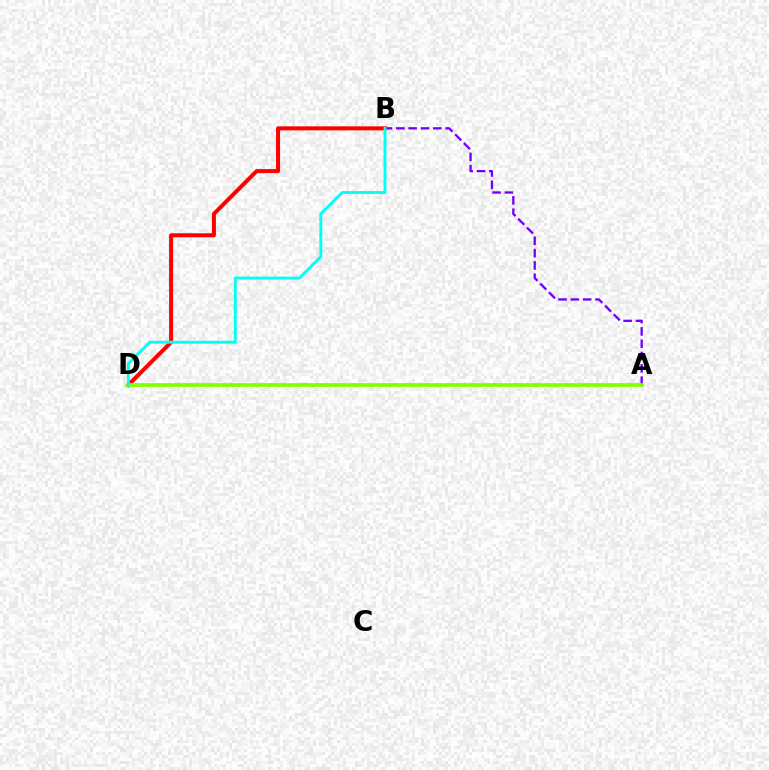{('A', 'B'): [{'color': '#7200ff', 'line_style': 'dashed', 'thickness': 1.67}], ('B', 'D'): [{'color': '#ff0000', 'line_style': 'solid', 'thickness': 2.89}, {'color': '#00fff6', 'line_style': 'solid', 'thickness': 2.08}], ('A', 'D'): [{'color': '#84ff00', 'line_style': 'solid', 'thickness': 2.7}]}